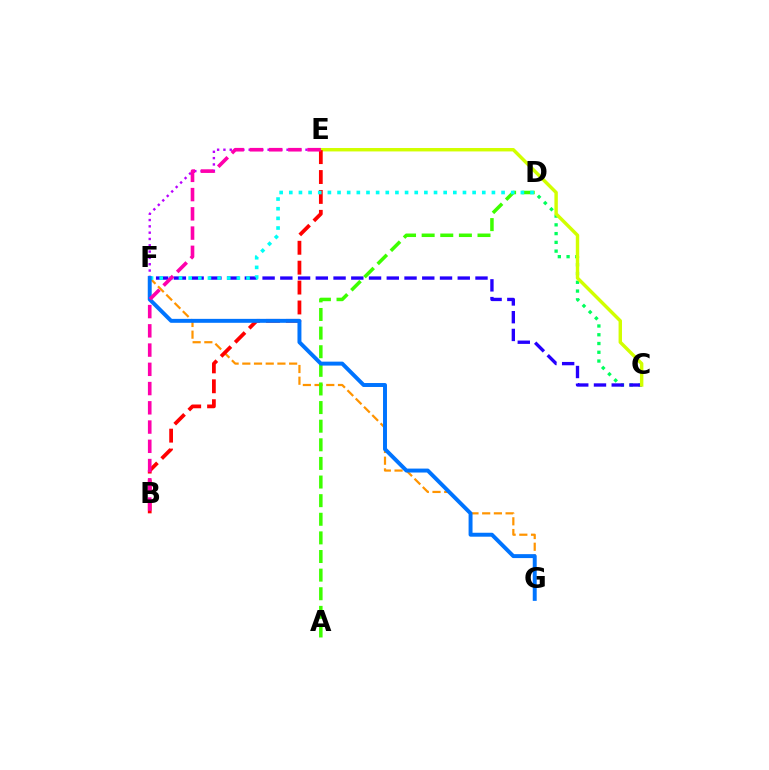{('F', 'G'): [{'color': '#ff9400', 'line_style': 'dashed', 'thickness': 1.59}, {'color': '#0074ff', 'line_style': 'solid', 'thickness': 2.84}], ('C', 'D'): [{'color': '#00ff5c', 'line_style': 'dotted', 'thickness': 2.38}], ('C', 'F'): [{'color': '#2500ff', 'line_style': 'dashed', 'thickness': 2.41}], ('C', 'E'): [{'color': '#d1ff00', 'line_style': 'solid', 'thickness': 2.46}], ('A', 'D'): [{'color': '#3dff00', 'line_style': 'dashed', 'thickness': 2.53}], ('E', 'F'): [{'color': '#b900ff', 'line_style': 'dotted', 'thickness': 1.72}], ('B', 'E'): [{'color': '#ff0000', 'line_style': 'dashed', 'thickness': 2.7}, {'color': '#ff00ac', 'line_style': 'dashed', 'thickness': 2.61}], ('D', 'F'): [{'color': '#00fff6', 'line_style': 'dotted', 'thickness': 2.62}]}